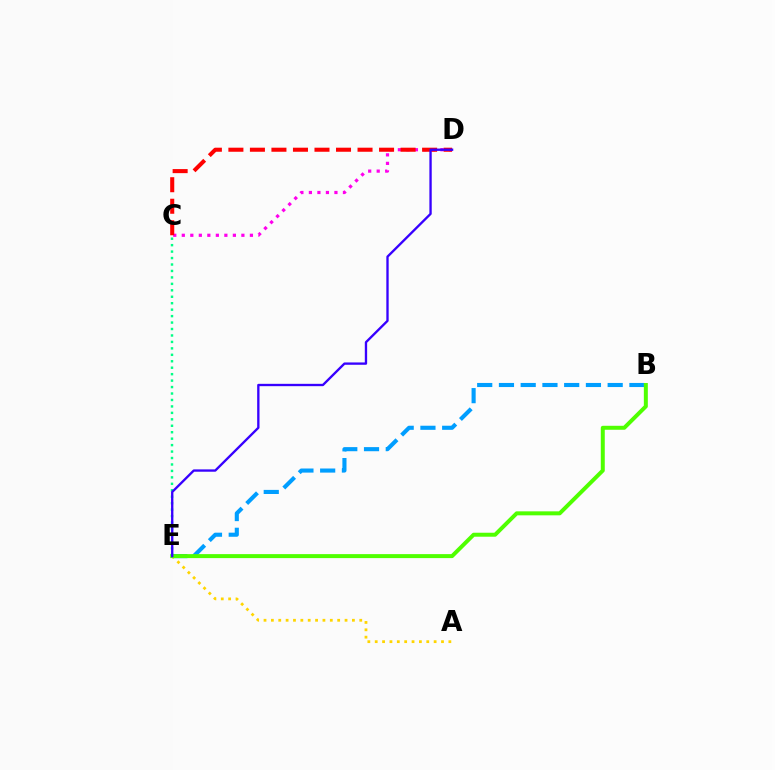{('C', 'D'): [{'color': '#ff00ed', 'line_style': 'dotted', 'thickness': 2.31}, {'color': '#ff0000', 'line_style': 'dashed', 'thickness': 2.92}], ('B', 'E'): [{'color': '#009eff', 'line_style': 'dashed', 'thickness': 2.95}, {'color': '#4fff00', 'line_style': 'solid', 'thickness': 2.86}], ('A', 'E'): [{'color': '#ffd500', 'line_style': 'dotted', 'thickness': 2.0}], ('C', 'E'): [{'color': '#00ff86', 'line_style': 'dotted', 'thickness': 1.75}], ('D', 'E'): [{'color': '#3700ff', 'line_style': 'solid', 'thickness': 1.68}]}